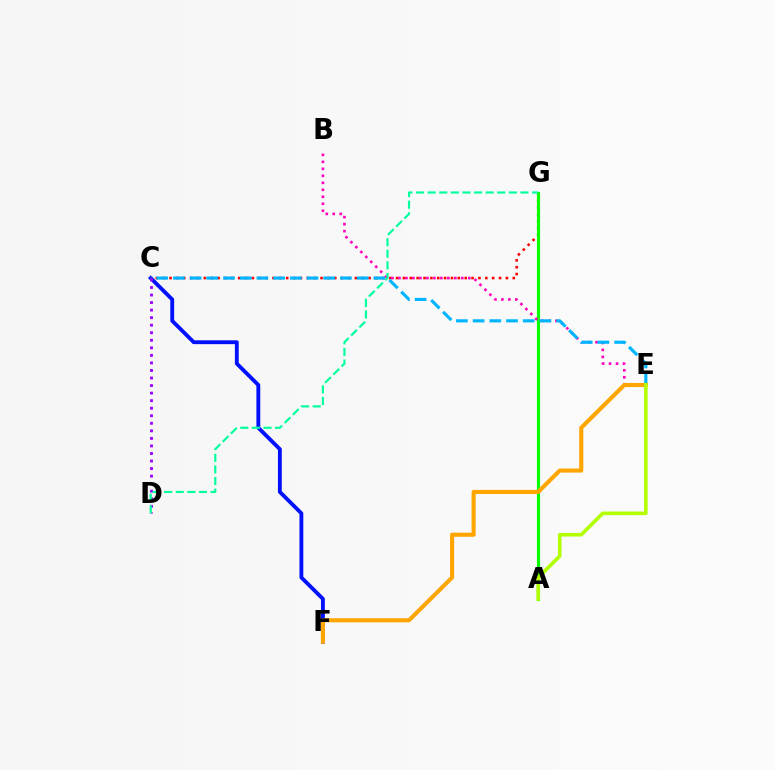{('C', 'F'): [{'color': '#0010ff', 'line_style': 'solid', 'thickness': 2.77}], ('C', 'G'): [{'color': '#ff0000', 'line_style': 'dotted', 'thickness': 1.87}], ('A', 'G'): [{'color': '#08ff00', 'line_style': 'solid', 'thickness': 2.26}], ('B', 'E'): [{'color': '#ff00bd', 'line_style': 'dotted', 'thickness': 1.9}], ('C', 'E'): [{'color': '#00b5ff', 'line_style': 'dashed', 'thickness': 2.27}], ('C', 'D'): [{'color': '#9b00ff', 'line_style': 'dotted', 'thickness': 2.05}], ('E', 'F'): [{'color': '#ffa500', 'line_style': 'solid', 'thickness': 2.95}], ('A', 'E'): [{'color': '#b3ff00', 'line_style': 'solid', 'thickness': 2.59}], ('D', 'G'): [{'color': '#00ff9d', 'line_style': 'dashed', 'thickness': 1.58}]}